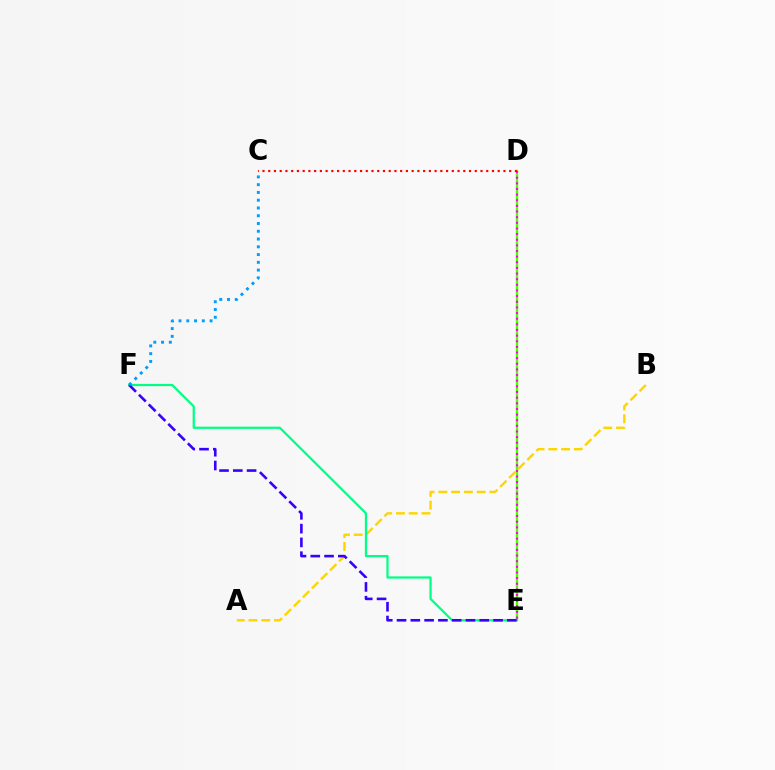{('D', 'E'): [{'color': '#4fff00', 'line_style': 'solid', 'thickness': 1.71}, {'color': '#ff00ed', 'line_style': 'dotted', 'thickness': 1.53}], ('A', 'B'): [{'color': '#ffd500', 'line_style': 'dashed', 'thickness': 1.73}], ('E', 'F'): [{'color': '#00ff86', 'line_style': 'solid', 'thickness': 1.62}, {'color': '#3700ff', 'line_style': 'dashed', 'thickness': 1.87}], ('C', 'D'): [{'color': '#ff0000', 'line_style': 'dotted', 'thickness': 1.56}], ('C', 'F'): [{'color': '#009eff', 'line_style': 'dotted', 'thickness': 2.11}]}